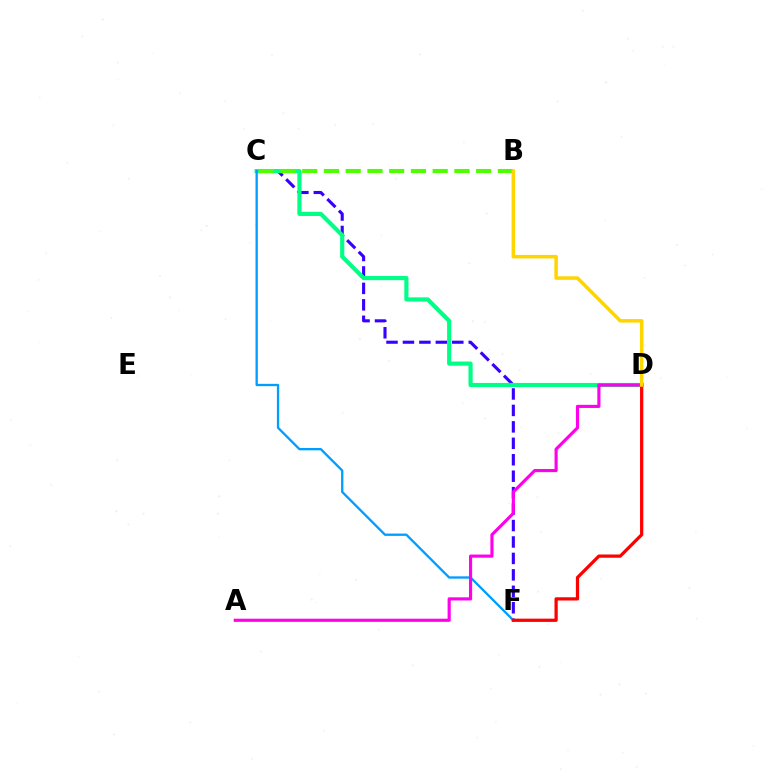{('C', 'F'): [{'color': '#3700ff', 'line_style': 'dashed', 'thickness': 2.23}, {'color': '#009eff', 'line_style': 'solid', 'thickness': 1.67}], ('C', 'D'): [{'color': '#00ff86', 'line_style': 'solid', 'thickness': 3.0}], ('B', 'C'): [{'color': '#4fff00', 'line_style': 'dashed', 'thickness': 2.95}], ('A', 'D'): [{'color': '#ff00ed', 'line_style': 'solid', 'thickness': 2.26}], ('D', 'F'): [{'color': '#ff0000', 'line_style': 'solid', 'thickness': 2.34}], ('B', 'D'): [{'color': '#ffd500', 'line_style': 'solid', 'thickness': 2.53}]}